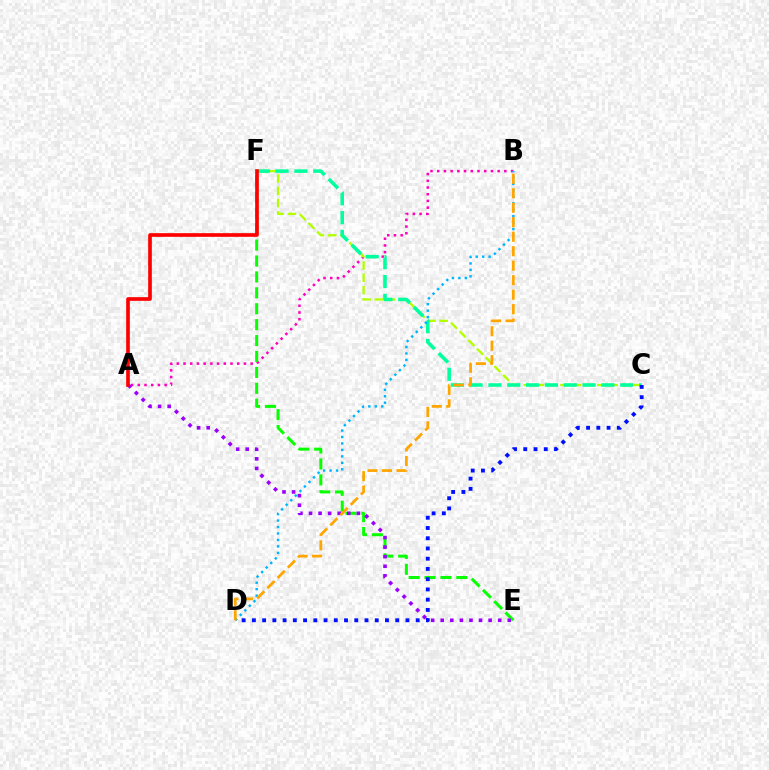{('A', 'B'): [{'color': '#ff00bd', 'line_style': 'dotted', 'thickness': 1.82}], ('E', 'F'): [{'color': '#08ff00', 'line_style': 'dashed', 'thickness': 2.16}], ('C', 'F'): [{'color': '#b3ff00', 'line_style': 'dashed', 'thickness': 1.67}, {'color': '#00ff9d', 'line_style': 'dashed', 'thickness': 2.56}], ('B', 'D'): [{'color': '#00b5ff', 'line_style': 'dotted', 'thickness': 1.75}, {'color': '#ffa500', 'line_style': 'dashed', 'thickness': 1.97}], ('A', 'E'): [{'color': '#9b00ff', 'line_style': 'dotted', 'thickness': 2.6}], ('A', 'F'): [{'color': '#ff0000', 'line_style': 'solid', 'thickness': 2.64}], ('C', 'D'): [{'color': '#0010ff', 'line_style': 'dotted', 'thickness': 2.78}]}